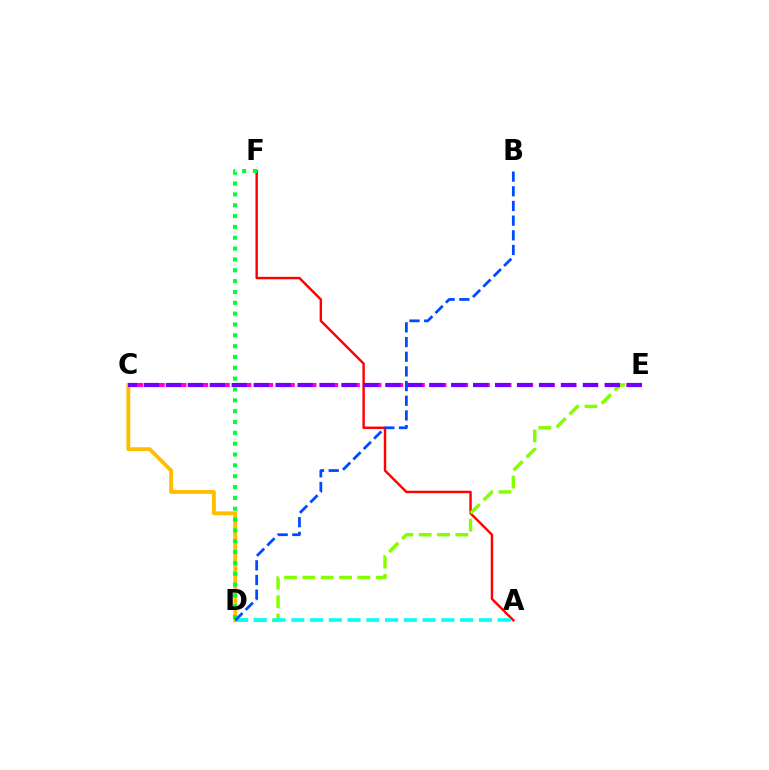{('A', 'F'): [{'color': '#ff0000', 'line_style': 'solid', 'thickness': 1.75}], ('D', 'E'): [{'color': '#84ff00', 'line_style': 'dashed', 'thickness': 2.49}], ('C', 'D'): [{'color': '#ffbd00', 'line_style': 'solid', 'thickness': 2.78}], ('A', 'D'): [{'color': '#00fff6', 'line_style': 'dashed', 'thickness': 2.55}], ('C', 'E'): [{'color': '#ff00cf', 'line_style': 'dashed', 'thickness': 2.94}, {'color': '#7200ff', 'line_style': 'dashed', 'thickness': 2.98}], ('D', 'F'): [{'color': '#00ff39', 'line_style': 'dotted', 'thickness': 2.94}], ('B', 'D'): [{'color': '#004bff', 'line_style': 'dashed', 'thickness': 1.99}]}